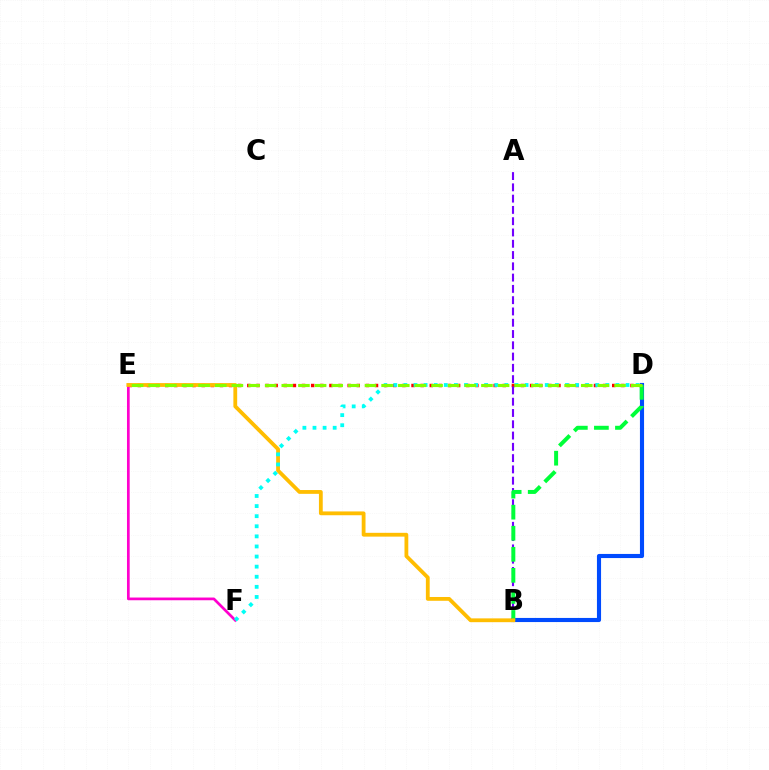{('D', 'E'): [{'color': '#ff0000', 'line_style': 'dotted', 'thickness': 2.48}, {'color': '#84ff00', 'line_style': 'dashed', 'thickness': 2.26}], ('B', 'D'): [{'color': '#004bff', 'line_style': 'solid', 'thickness': 2.97}, {'color': '#00ff39', 'line_style': 'dashed', 'thickness': 2.86}], ('E', 'F'): [{'color': '#ff00cf', 'line_style': 'solid', 'thickness': 1.95}], ('A', 'B'): [{'color': '#7200ff', 'line_style': 'dashed', 'thickness': 1.53}], ('B', 'E'): [{'color': '#ffbd00', 'line_style': 'solid', 'thickness': 2.74}], ('D', 'F'): [{'color': '#00fff6', 'line_style': 'dotted', 'thickness': 2.74}]}